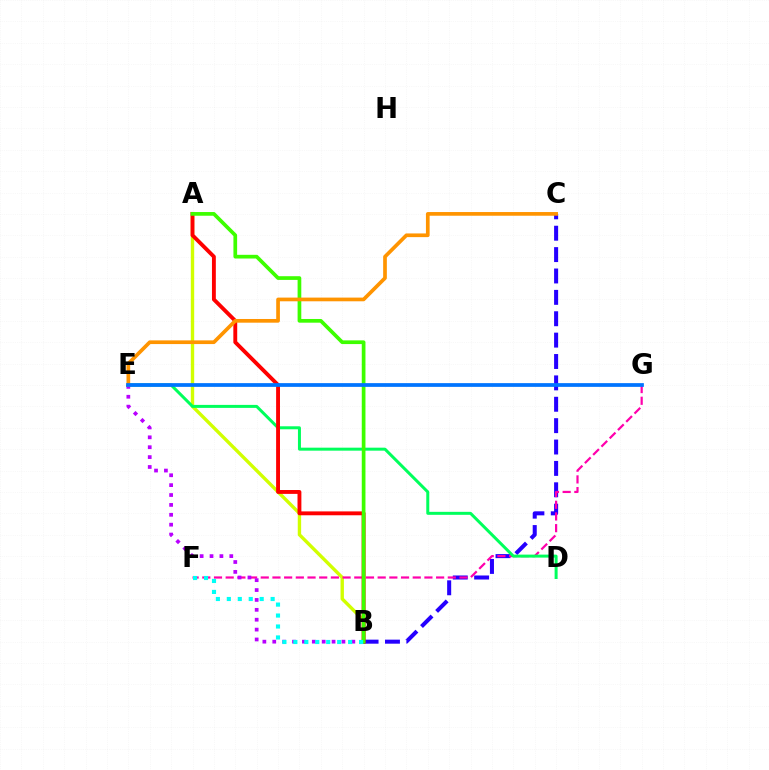{('A', 'B'): [{'color': '#d1ff00', 'line_style': 'solid', 'thickness': 2.43}, {'color': '#ff0000', 'line_style': 'solid', 'thickness': 2.79}, {'color': '#3dff00', 'line_style': 'solid', 'thickness': 2.67}], ('B', 'C'): [{'color': '#2500ff', 'line_style': 'dashed', 'thickness': 2.9}], ('F', 'G'): [{'color': '#ff00ac', 'line_style': 'dashed', 'thickness': 1.59}], ('D', 'E'): [{'color': '#00ff5c', 'line_style': 'solid', 'thickness': 2.15}], ('B', 'E'): [{'color': '#b900ff', 'line_style': 'dotted', 'thickness': 2.69}], ('C', 'E'): [{'color': '#ff9400', 'line_style': 'solid', 'thickness': 2.66}], ('B', 'F'): [{'color': '#00fff6', 'line_style': 'dotted', 'thickness': 2.98}], ('E', 'G'): [{'color': '#0074ff', 'line_style': 'solid', 'thickness': 2.69}]}